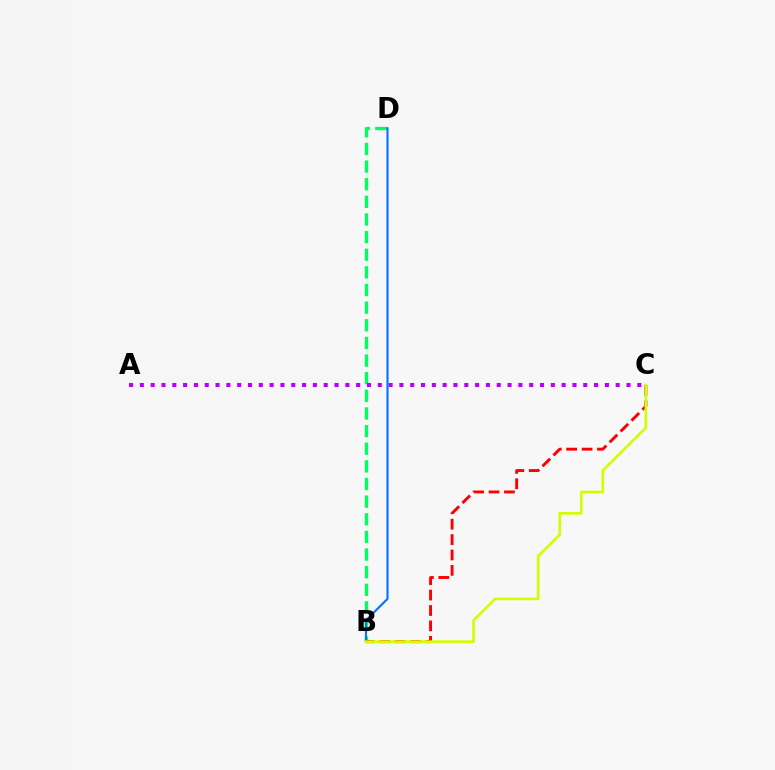{('B', 'D'): [{'color': '#00ff5c', 'line_style': 'dashed', 'thickness': 2.4}, {'color': '#0074ff', 'line_style': 'solid', 'thickness': 1.53}], ('A', 'C'): [{'color': '#b900ff', 'line_style': 'dotted', 'thickness': 2.94}], ('B', 'C'): [{'color': '#ff0000', 'line_style': 'dashed', 'thickness': 2.09}, {'color': '#d1ff00', 'line_style': 'solid', 'thickness': 1.91}]}